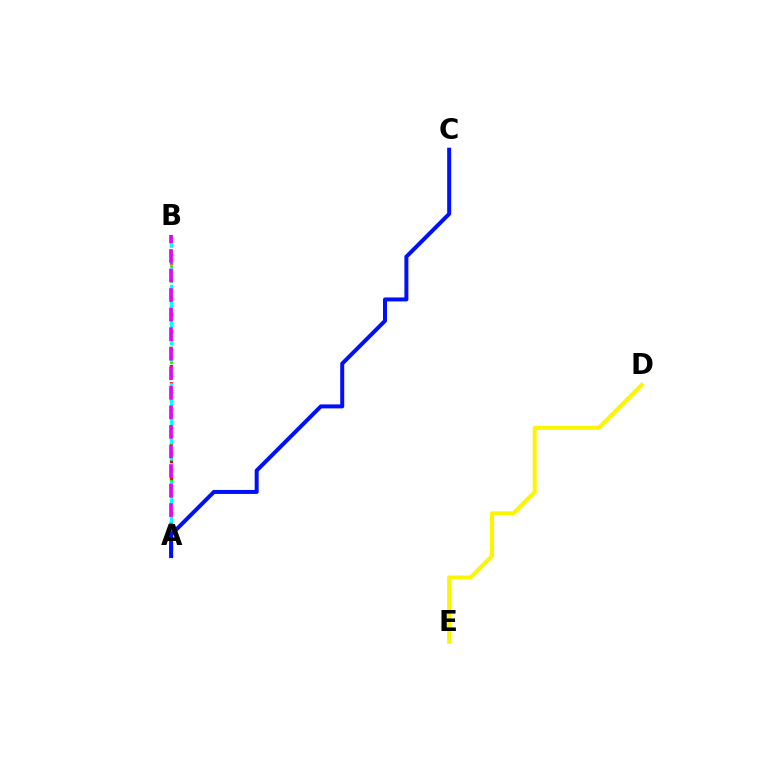{('A', 'B'): [{'color': '#ff0000', 'line_style': 'dotted', 'thickness': 2.35}, {'color': '#08ff00', 'line_style': 'dotted', 'thickness': 2.01}, {'color': '#00fff6', 'line_style': 'dashed', 'thickness': 2.23}, {'color': '#ee00ff', 'line_style': 'dashed', 'thickness': 2.66}], ('D', 'E'): [{'color': '#fcf500', 'line_style': 'solid', 'thickness': 2.91}], ('A', 'C'): [{'color': '#0010ff', 'line_style': 'solid', 'thickness': 2.87}]}